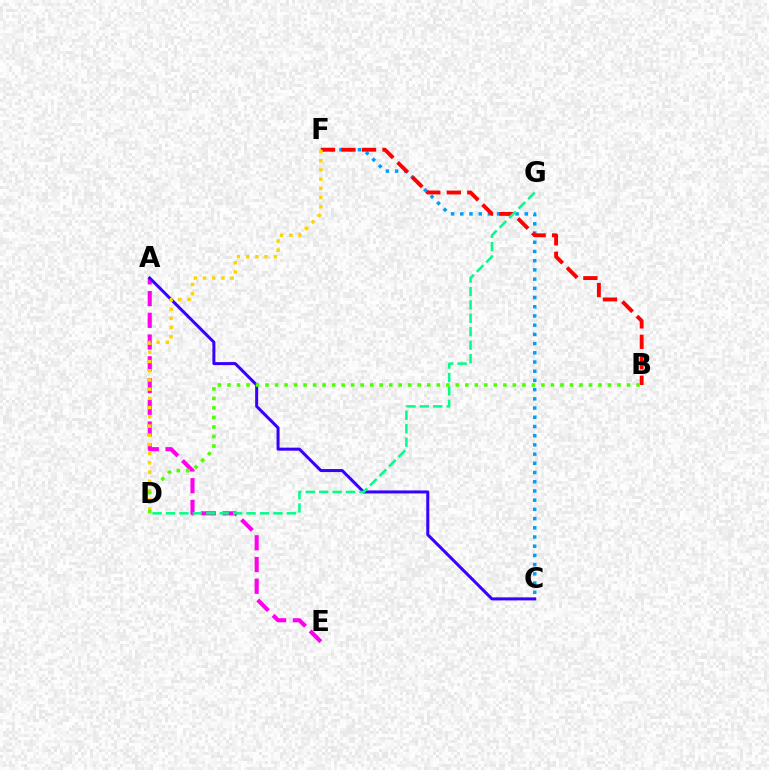{('C', 'F'): [{'color': '#009eff', 'line_style': 'dotted', 'thickness': 2.5}], ('A', 'E'): [{'color': '#ff00ed', 'line_style': 'dashed', 'thickness': 2.95}], ('A', 'C'): [{'color': '#3700ff', 'line_style': 'solid', 'thickness': 2.17}], ('B', 'F'): [{'color': '#ff0000', 'line_style': 'dashed', 'thickness': 2.79}], ('D', 'G'): [{'color': '#00ff86', 'line_style': 'dashed', 'thickness': 1.82}], ('D', 'F'): [{'color': '#ffd500', 'line_style': 'dotted', 'thickness': 2.5}], ('B', 'D'): [{'color': '#4fff00', 'line_style': 'dotted', 'thickness': 2.58}]}